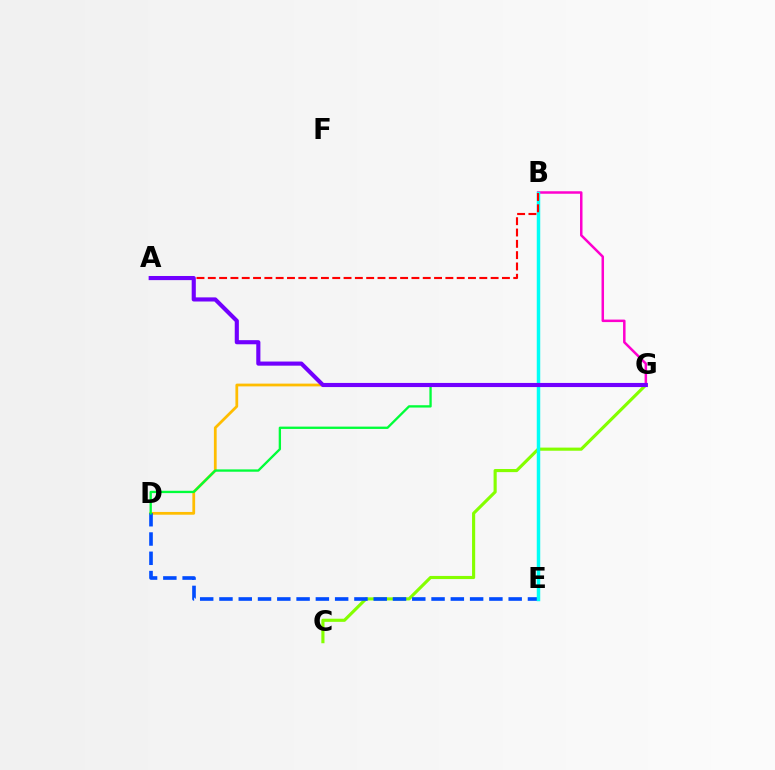{('C', 'G'): [{'color': '#84ff00', 'line_style': 'solid', 'thickness': 2.25}], ('D', 'G'): [{'color': '#ffbd00', 'line_style': 'solid', 'thickness': 1.99}, {'color': '#00ff39', 'line_style': 'solid', 'thickness': 1.68}], ('D', 'E'): [{'color': '#004bff', 'line_style': 'dashed', 'thickness': 2.62}], ('B', 'G'): [{'color': '#ff00cf', 'line_style': 'solid', 'thickness': 1.8}], ('B', 'E'): [{'color': '#00fff6', 'line_style': 'solid', 'thickness': 2.5}], ('A', 'B'): [{'color': '#ff0000', 'line_style': 'dashed', 'thickness': 1.54}], ('A', 'G'): [{'color': '#7200ff', 'line_style': 'solid', 'thickness': 2.97}]}